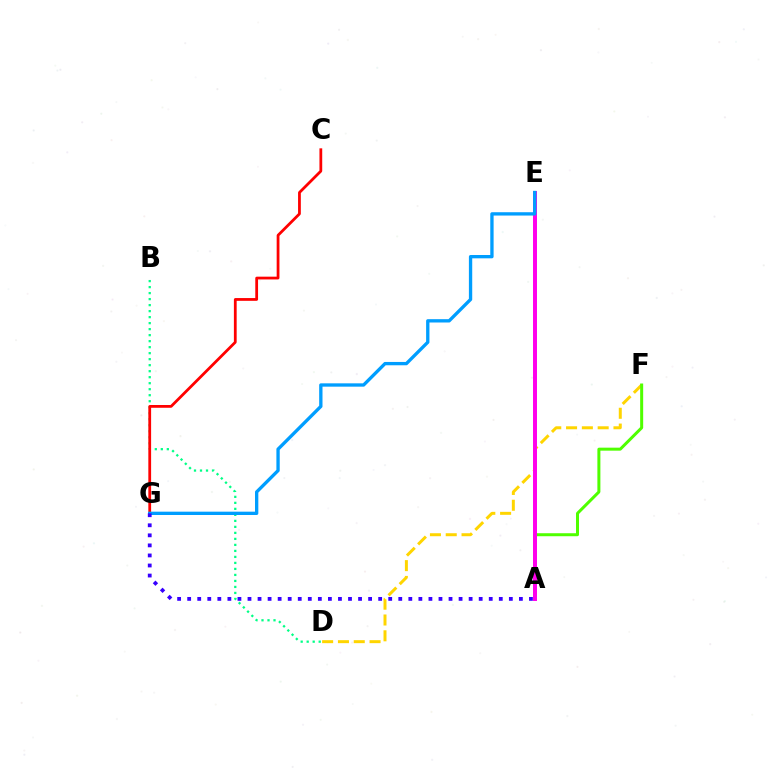{('D', 'F'): [{'color': '#ffd500', 'line_style': 'dashed', 'thickness': 2.15}], ('A', 'F'): [{'color': '#4fff00', 'line_style': 'solid', 'thickness': 2.16}], ('B', 'D'): [{'color': '#00ff86', 'line_style': 'dotted', 'thickness': 1.63}], ('C', 'G'): [{'color': '#ff0000', 'line_style': 'solid', 'thickness': 2.0}], ('A', 'E'): [{'color': '#ff00ed', 'line_style': 'solid', 'thickness': 2.86}], ('E', 'G'): [{'color': '#009eff', 'line_style': 'solid', 'thickness': 2.39}], ('A', 'G'): [{'color': '#3700ff', 'line_style': 'dotted', 'thickness': 2.73}]}